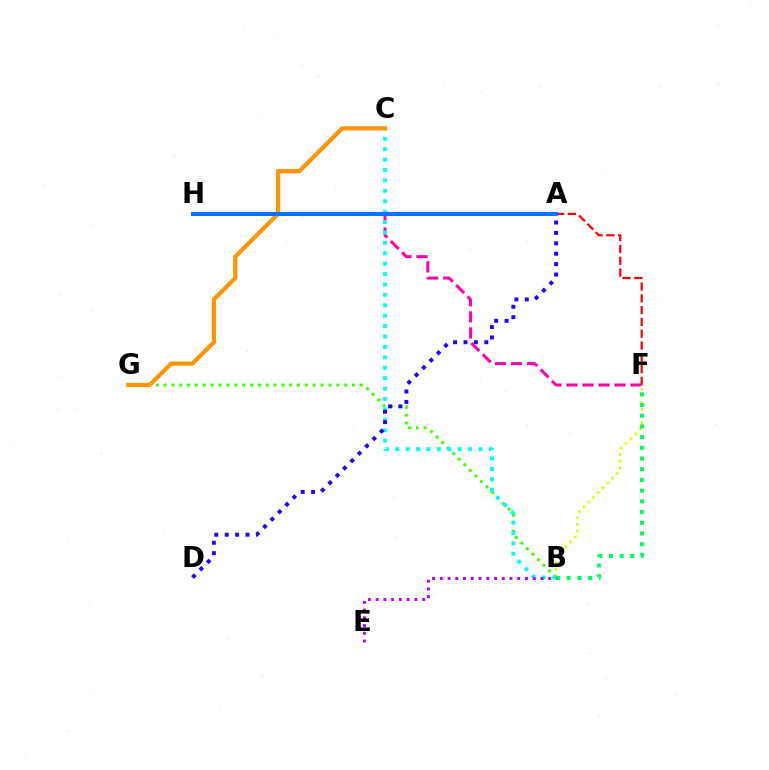{('A', 'F'): [{'color': '#ff0000', 'line_style': 'dashed', 'thickness': 1.6}], ('B', 'F'): [{'color': '#d1ff00', 'line_style': 'dotted', 'thickness': 1.83}, {'color': '#00ff5c', 'line_style': 'dotted', 'thickness': 2.91}], ('B', 'G'): [{'color': '#3dff00', 'line_style': 'dotted', 'thickness': 2.13}], ('F', 'H'): [{'color': '#ff00ac', 'line_style': 'dashed', 'thickness': 2.18}], ('B', 'C'): [{'color': '#00fff6', 'line_style': 'dotted', 'thickness': 2.83}], ('A', 'D'): [{'color': '#2500ff', 'line_style': 'dotted', 'thickness': 2.83}], ('C', 'G'): [{'color': '#ff9400', 'line_style': 'solid', 'thickness': 3.0}], ('B', 'E'): [{'color': '#b900ff', 'line_style': 'dotted', 'thickness': 2.1}], ('A', 'H'): [{'color': '#0074ff', 'line_style': 'solid', 'thickness': 2.88}]}